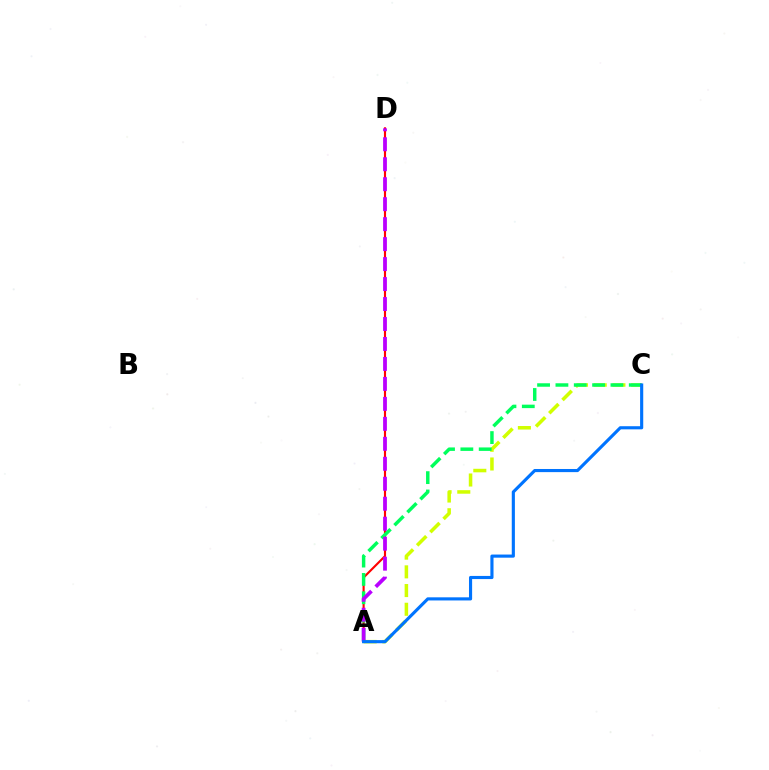{('A', 'C'): [{'color': '#d1ff00', 'line_style': 'dashed', 'thickness': 2.54}, {'color': '#00ff5c', 'line_style': 'dashed', 'thickness': 2.49}, {'color': '#0074ff', 'line_style': 'solid', 'thickness': 2.25}], ('A', 'D'): [{'color': '#ff0000', 'line_style': 'solid', 'thickness': 1.53}, {'color': '#b900ff', 'line_style': 'dashed', 'thickness': 2.71}]}